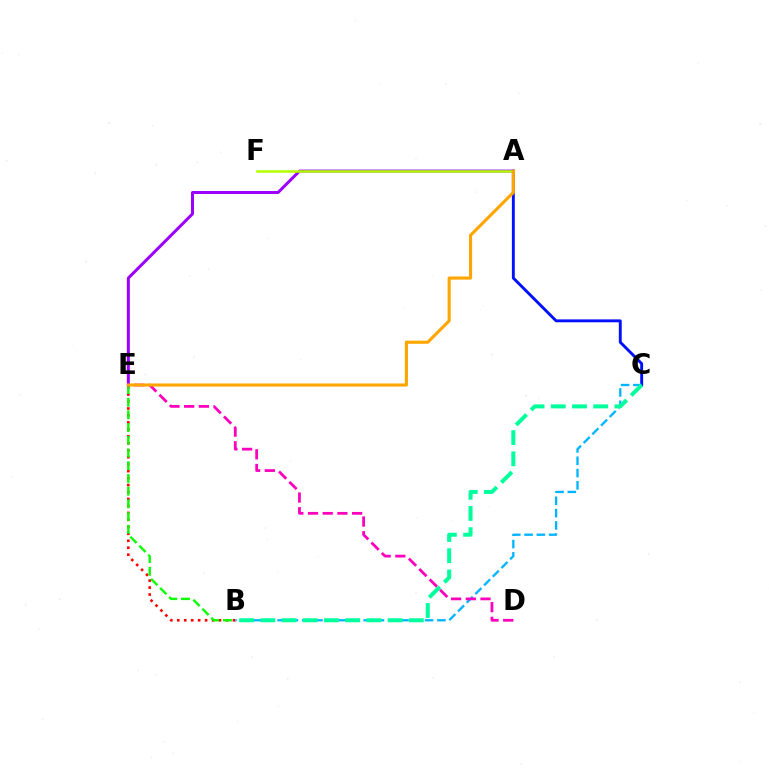{('B', 'E'): [{'color': '#ff0000', 'line_style': 'dotted', 'thickness': 1.89}, {'color': '#08ff00', 'line_style': 'dashed', 'thickness': 1.73}], ('A', 'C'): [{'color': '#0010ff', 'line_style': 'solid', 'thickness': 2.08}], ('B', 'C'): [{'color': '#00b5ff', 'line_style': 'dashed', 'thickness': 1.67}, {'color': '#00ff9d', 'line_style': 'dashed', 'thickness': 2.88}], ('D', 'E'): [{'color': '#ff00bd', 'line_style': 'dashed', 'thickness': 2.0}], ('A', 'E'): [{'color': '#9b00ff', 'line_style': 'solid', 'thickness': 2.17}, {'color': '#ffa500', 'line_style': 'solid', 'thickness': 2.23}], ('A', 'F'): [{'color': '#b3ff00', 'line_style': 'solid', 'thickness': 1.81}]}